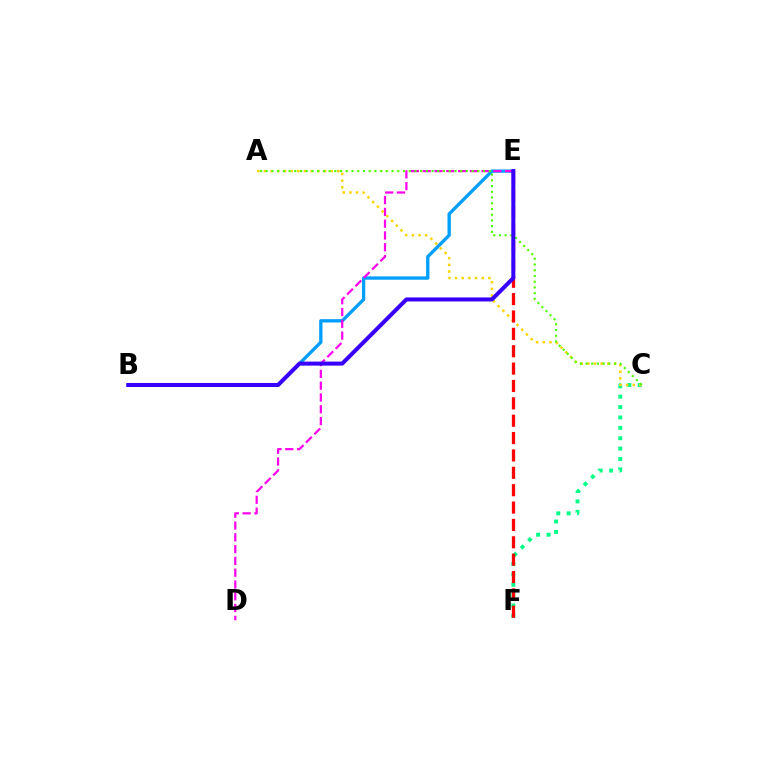{('C', 'F'): [{'color': '#00ff86', 'line_style': 'dotted', 'thickness': 2.82}], ('B', 'E'): [{'color': '#009eff', 'line_style': 'solid', 'thickness': 2.38}, {'color': '#3700ff', 'line_style': 'solid', 'thickness': 2.9}], ('D', 'E'): [{'color': '#ff00ed', 'line_style': 'dashed', 'thickness': 1.6}], ('A', 'C'): [{'color': '#ffd500', 'line_style': 'dotted', 'thickness': 1.81}, {'color': '#4fff00', 'line_style': 'dotted', 'thickness': 1.55}], ('E', 'F'): [{'color': '#ff0000', 'line_style': 'dashed', 'thickness': 2.36}]}